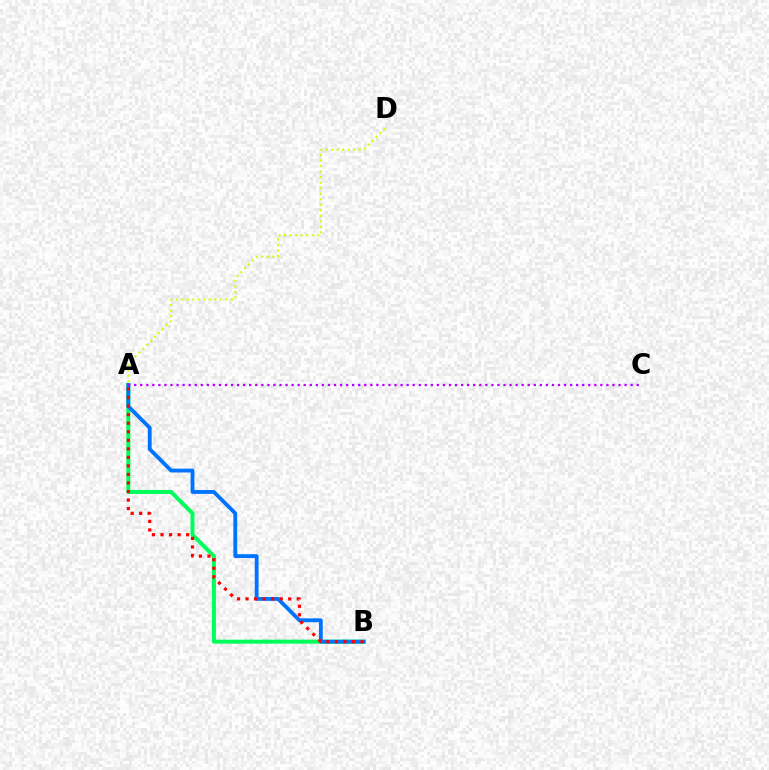{('A', 'B'): [{'color': '#00ff5c', 'line_style': 'solid', 'thickness': 2.89}, {'color': '#0074ff', 'line_style': 'solid', 'thickness': 2.77}, {'color': '#ff0000', 'line_style': 'dotted', 'thickness': 2.32}], ('A', 'D'): [{'color': '#d1ff00', 'line_style': 'dotted', 'thickness': 1.5}], ('A', 'C'): [{'color': '#b900ff', 'line_style': 'dotted', 'thickness': 1.64}]}